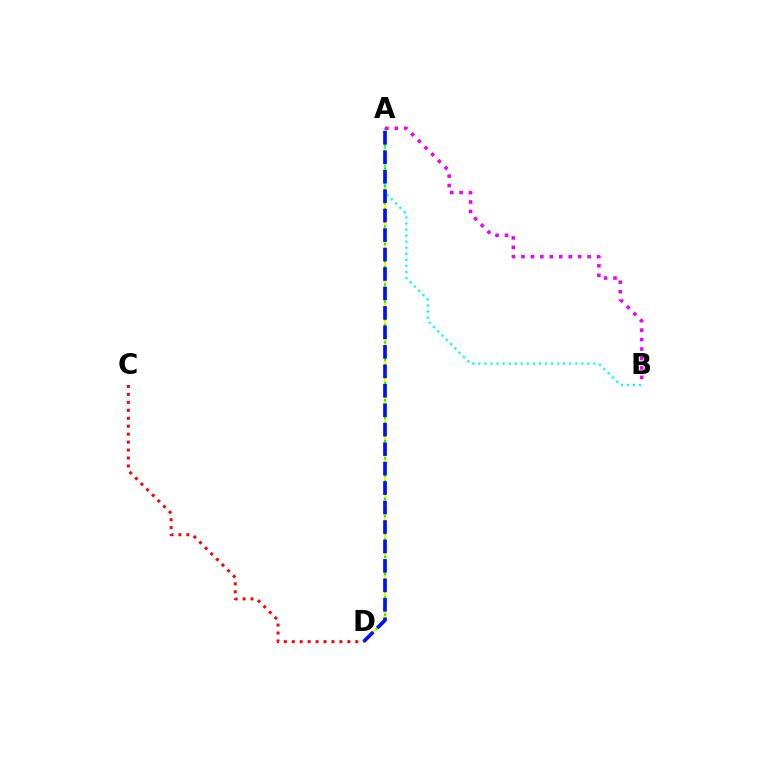{('A', 'D'): [{'color': '#fcf500', 'line_style': 'solid', 'thickness': 1.71}, {'color': '#08ff00', 'line_style': 'dotted', 'thickness': 1.57}, {'color': '#0010ff', 'line_style': 'dashed', 'thickness': 2.64}], ('A', 'B'): [{'color': '#00fff6', 'line_style': 'dotted', 'thickness': 1.64}, {'color': '#ee00ff', 'line_style': 'dotted', 'thickness': 2.57}], ('C', 'D'): [{'color': '#ff0000', 'line_style': 'dotted', 'thickness': 2.16}]}